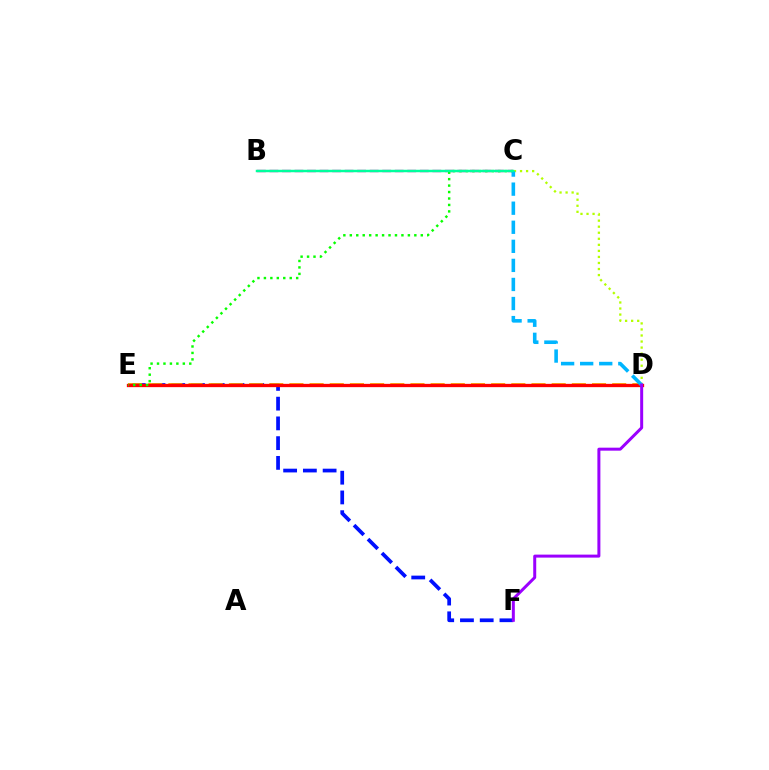{('B', 'C'): [{'color': '#ff00bd', 'line_style': 'dashed', 'thickness': 1.7}, {'color': '#00ff9d', 'line_style': 'solid', 'thickness': 1.78}], ('E', 'F'): [{'color': '#0010ff', 'line_style': 'dashed', 'thickness': 2.68}], ('D', 'E'): [{'color': '#ffa500', 'line_style': 'dashed', 'thickness': 2.74}, {'color': '#ff0000', 'line_style': 'solid', 'thickness': 2.37}], ('C', 'D'): [{'color': '#b3ff00', 'line_style': 'dotted', 'thickness': 1.64}, {'color': '#00b5ff', 'line_style': 'dashed', 'thickness': 2.59}], ('C', 'E'): [{'color': '#08ff00', 'line_style': 'dotted', 'thickness': 1.75}], ('D', 'F'): [{'color': '#9b00ff', 'line_style': 'solid', 'thickness': 2.15}]}